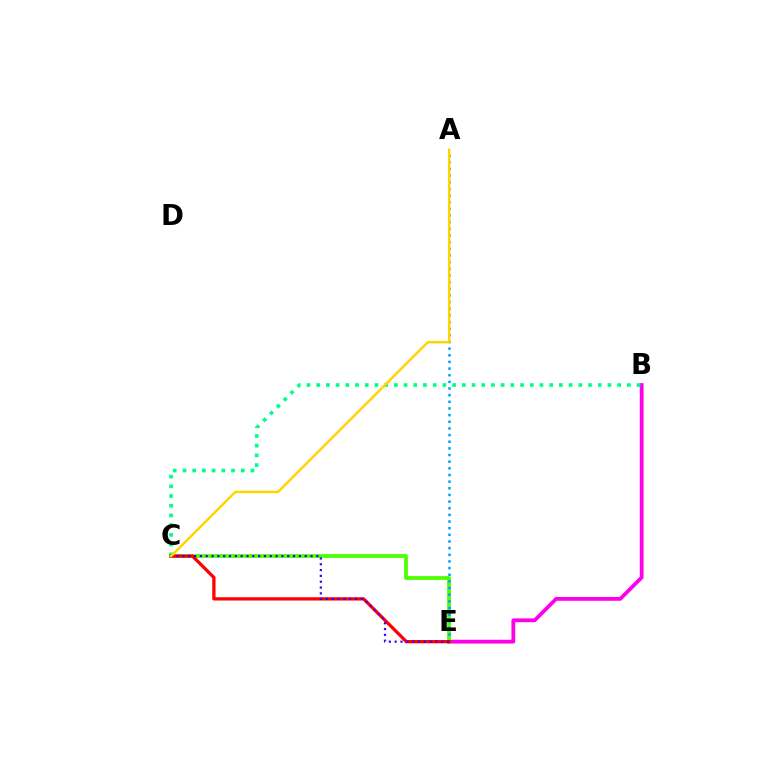{('B', 'E'): [{'color': '#ff00ed', 'line_style': 'solid', 'thickness': 2.73}], ('C', 'E'): [{'color': '#4fff00', 'line_style': 'solid', 'thickness': 2.72}, {'color': '#ff0000', 'line_style': 'solid', 'thickness': 2.36}, {'color': '#3700ff', 'line_style': 'dotted', 'thickness': 1.58}], ('B', 'C'): [{'color': '#00ff86', 'line_style': 'dotted', 'thickness': 2.64}], ('A', 'E'): [{'color': '#009eff', 'line_style': 'dotted', 'thickness': 1.81}], ('A', 'C'): [{'color': '#ffd500', 'line_style': 'solid', 'thickness': 1.77}]}